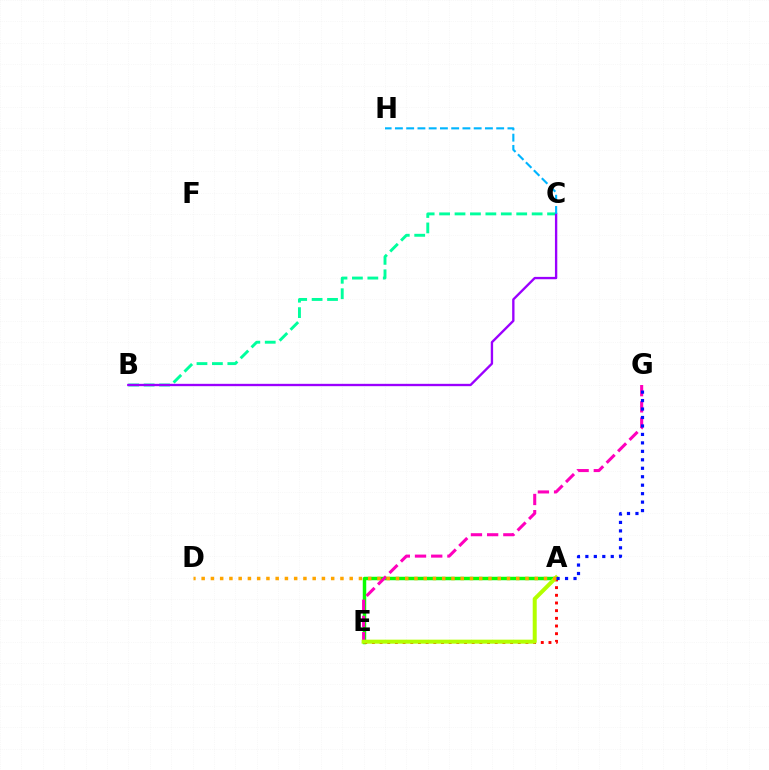{('A', 'E'): [{'color': '#08ff00', 'line_style': 'solid', 'thickness': 2.49}, {'color': '#ff0000', 'line_style': 'dotted', 'thickness': 2.09}, {'color': '#b3ff00', 'line_style': 'solid', 'thickness': 2.88}], ('B', 'C'): [{'color': '#00ff9d', 'line_style': 'dashed', 'thickness': 2.1}, {'color': '#9b00ff', 'line_style': 'solid', 'thickness': 1.69}], ('E', 'G'): [{'color': '#ff00bd', 'line_style': 'dashed', 'thickness': 2.2}], ('C', 'H'): [{'color': '#00b5ff', 'line_style': 'dashed', 'thickness': 1.53}], ('A', 'D'): [{'color': '#ffa500', 'line_style': 'dotted', 'thickness': 2.51}], ('A', 'G'): [{'color': '#0010ff', 'line_style': 'dotted', 'thickness': 2.3}]}